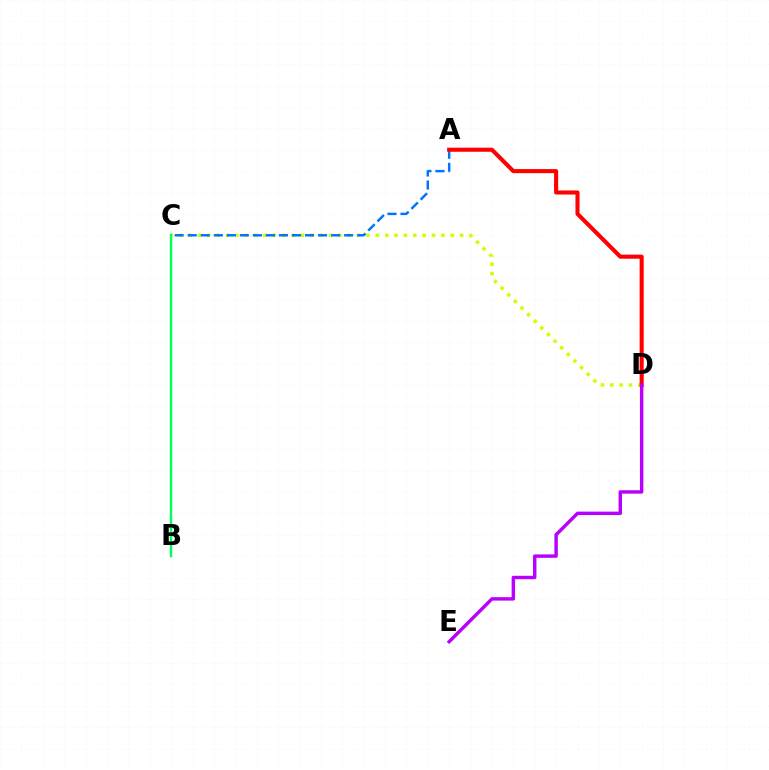{('C', 'D'): [{'color': '#d1ff00', 'line_style': 'dotted', 'thickness': 2.54}], ('A', 'C'): [{'color': '#0074ff', 'line_style': 'dashed', 'thickness': 1.77}], ('A', 'D'): [{'color': '#ff0000', 'line_style': 'solid', 'thickness': 2.94}], ('B', 'C'): [{'color': '#00ff5c', 'line_style': 'solid', 'thickness': 1.76}], ('D', 'E'): [{'color': '#b900ff', 'line_style': 'solid', 'thickness': 2.47}]}